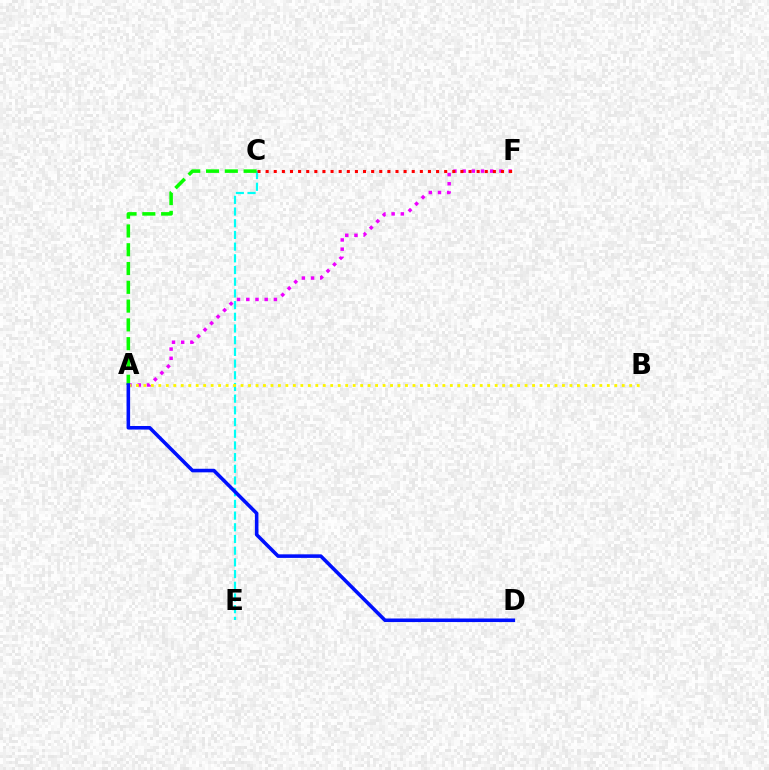{('C', 'E'): [{'color': '#00fff6', 'line_style': 'dashed', 'thickness': 1.59}], ('A', 'F'): [{'color': '#ee00ff', 'line_style': 'dotted', 'thickness': 2.5}], ('A', 'C'): [{'color': '#08ff00', 'line_style': 'dashed', 'thickness': 2.55}], ('A', 'B'): [{'color': '#fcf500', 'line_style': 'dotted', 'thickness': 2.03}], ('A', 'D'): [{'color': '#0010ff', 'line_style': 'solid', 'thickness': 2.57}], ('C', 'F'): [{'color': '#ff0000', 'line_style': 'dotted', 'thickness': 2.2}]}